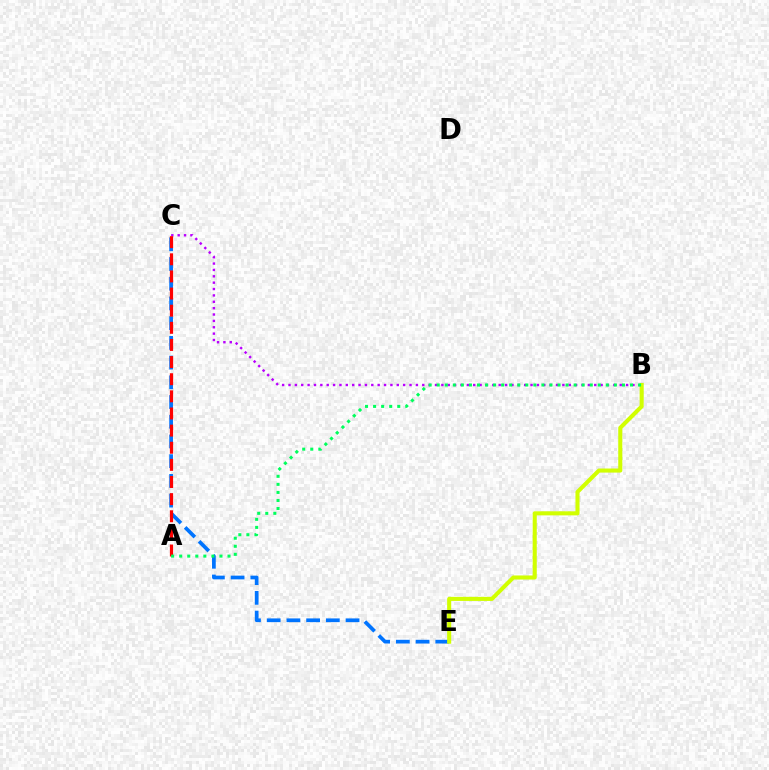{('C', 'E'): [{'color': '#0074ff', 'line_style': 'dashed', 'thickness': 2.68}], ('B', 'C'): [{'color': '#b900ff', 'line_style': 'dotted', 'thickness': 1.73}], ('A', 'C'): [{'color': '#ff0000', 'line_style': 'dashed', 'thickness': 2.33}], ('B', 'E'): [{'color': '#d1ff00', 'line_style': 'solid', 'thickness': 2.93}], ('A', 'B'): [{'color': '#00ff5c', 'line_style': 'dotted', 'thickness': 2.19}]}